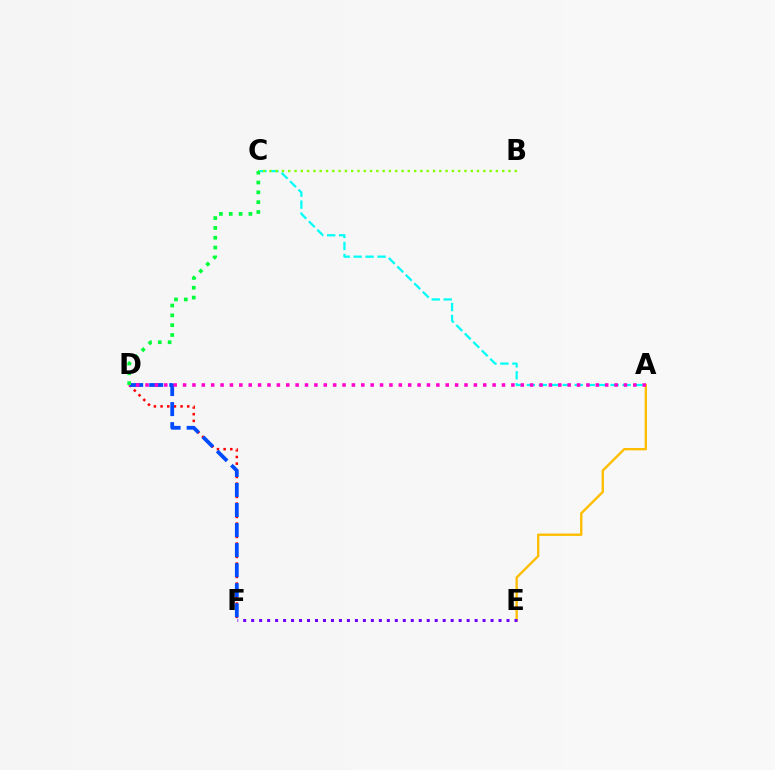{('A', 'C'): [{'color': '#00fff6', 'line_style': 'dashed', 'thickness': 1.63}], ('B', 'C'): [{'color': '#84ff00', 'line_style': 'dotted', 'thickness': 1.71}], ('A', 'E'): [{'color': '#ffbd00', 'line_style': 'solid', 'thickness': 1.7}], ('E', 'F'): [{'color': '#7200ff', 'line_style': 'dotted', 'thickness': 2.17}], ('D', 'F'): [{'color': '#ff0000', 'line_style': 'dotted', 'thickness': 1.81}, {'color': '#004bff', 'line_style': 'dashed', 'thickness': 2.72}], ('A', 'D'): [{'color': '#ff00cf', 'line_style': 'dotted', 'thickness': 2.55}], ('C', 'D'): [{'color': '#00ff39', 'line_style': 'dotted', 'thickness': 2.67}]}